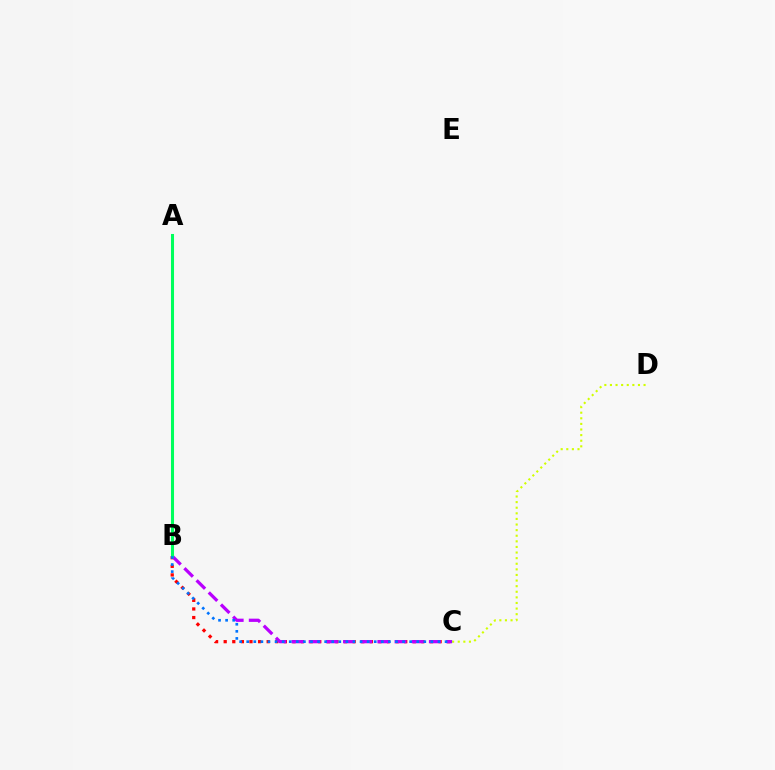{('B', 'C'): [{'color': '#ff0000', 'line_style': 'dotted', 'thickness': 2.34}, {'color': '#b900ff', 'line_style': 'dashed', 'thickness': 2.33}, {'color': '#0074ff', 'line_style': 'dotted', 'thickness': 1.92}], ('C', 'D'): [{'color': '#d1ff00', 'line_style': 'dotted', 'thickness': 1.52}], ('A', 'B'): [{'color': '#00ff5c', 'line_style': 'solid', 'thickness': 2.2}]}